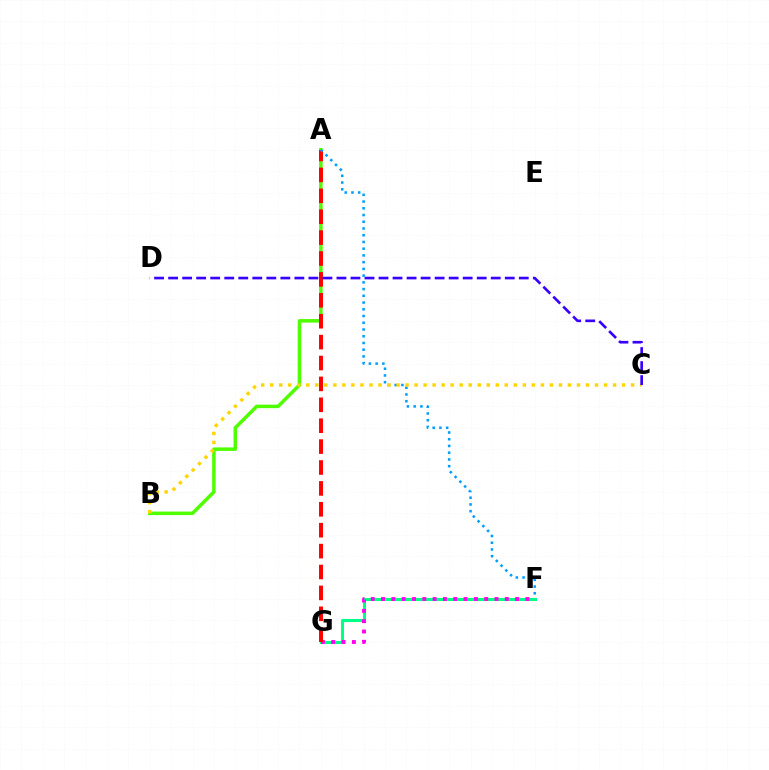{('A', 'B'): [{'color': '#4fff00', 'line_style': 'solid', 'thickness': 2.53}], ('F', 'G'): [{'color': '#00ff86', 'line_style': 'solid', 'thickness': 2.21}, {'color': '#ff00ed', 'line_style': 'dotted', 'thickness': 2.8}], ('A', 'G'): [{'color': '#ff0000', 'line_style': 'dashed', 'thickness': 2.84}], ('A', 'F'): [{'color': '#009eff', 'line_style': 'dotted', 'thickness': 1.83}], ('B', 'C'): [{'color': '#ffd500', 'line_style': 'dotted', 'thickness': 2.45}], ('C', 'D'): [{'color': '#3700ff', 'line_style': 'dashed', 'thickness': 1.91}]}